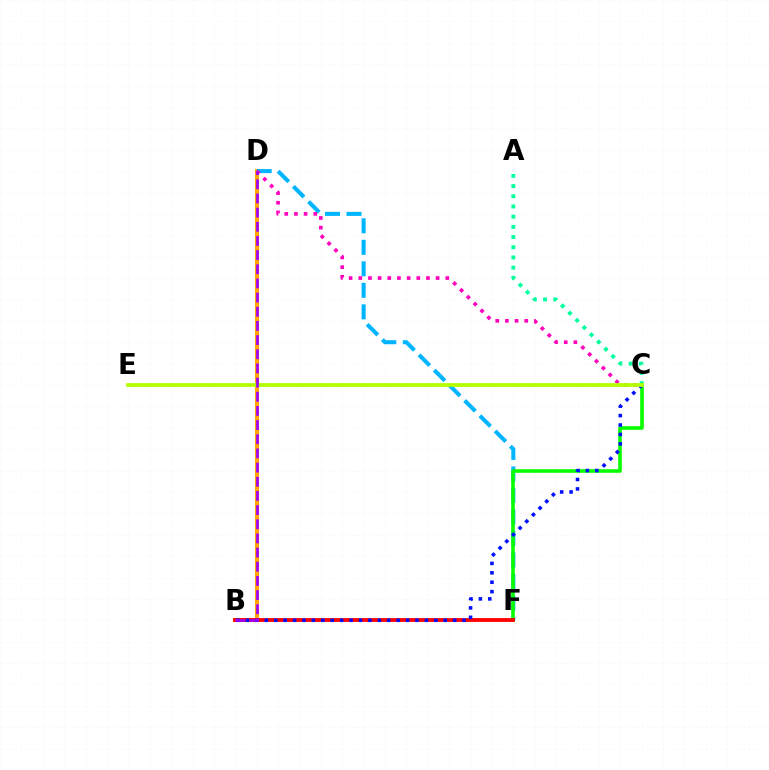{('B', 'D'): [{'color': '#ffa500', 'line_style': 'solid', 'thickness': 2.92}, {'color': '#9b00ff', 'line_style': 'dashed', 'thickness': 1.92}], ('D', 'F'): [{'color': '#00b5ff', 'line_style': 'dashed', 'thickness': 2.92}], ('C', 'D'): [{'color': '#ff00bd', 'line_style': 'dotted', 'thickness': 2.63}], ('C', 'F'): [{'color': '#08ff00', 'line_style': 'solid', 'thickness': 2.6}], ('A', 'C'): [{'color': '#00ff9d', 'line_style': 'dotted', 'thickness': 2.77}], ('B', 'F'): [{'color': '#ff0000', 'line_style': 'solid', 'thickness': 2.75}], ('B', 'C'): [{'color': '#0010ff', 'line_style': 'dotted', 'thickness': 2.56}], ('C', 'E'): [{'color': '#b3ff00', 'line_style': 'solid', 'thickness': 2.7}]}